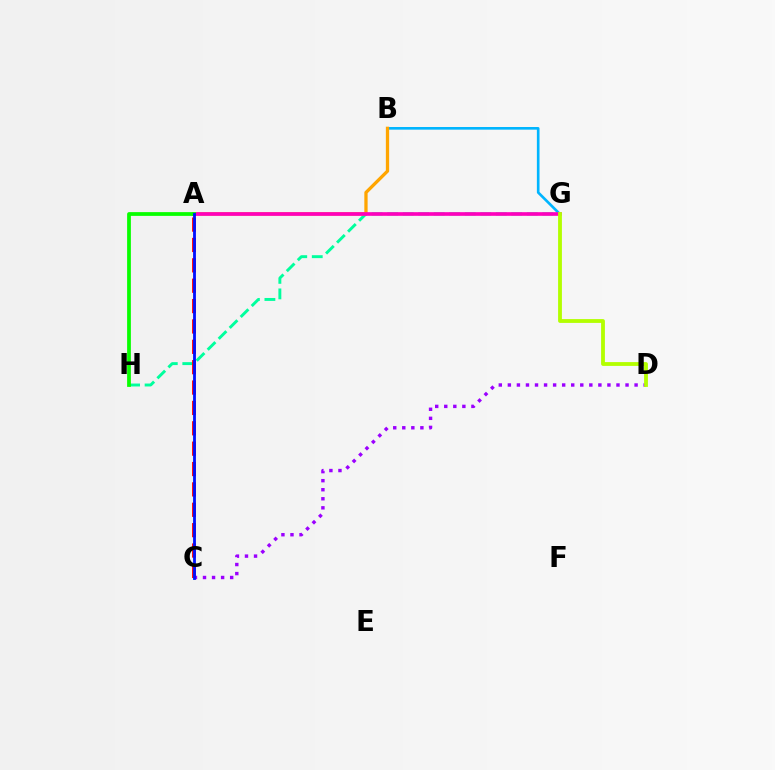{('G', 'H'): [{'color': '#00ff9d', 'line_style': 'dashed', 'thickness': 2.11}], ('A', 'C'): [{'color': '#ff0000', 'line_style': 'dashed', 'thickness': 2.77}, {'color': '#0010ff', 'line_style': 'solid', 'thickness': 2.03}], ('B', 'G'): [{'color': '#00b5ff', 'line_style': 'solid', 'thickness': 1.9}], ('C', 'D'): [{'color': '#9b00ff', 'line_style': 'dotted', 'thickness': 2.46}], ('A', 'B'): [{'color': '#ffa500', 'line_style': 'solid', 'thickness': 2.36}], ('A', 'G'): [{'color': '#ff00bd', 'line_style': 'solid', 'thickness': 2.63}], ('A', 'H'): [{'color': '#08ff00', 'line_style': 'solid', 'thickness': 2.7}], ('D', 'G'): [{'color': '#b3ff00', 'line_style': 'solid', 'thickness': 2.75}]}